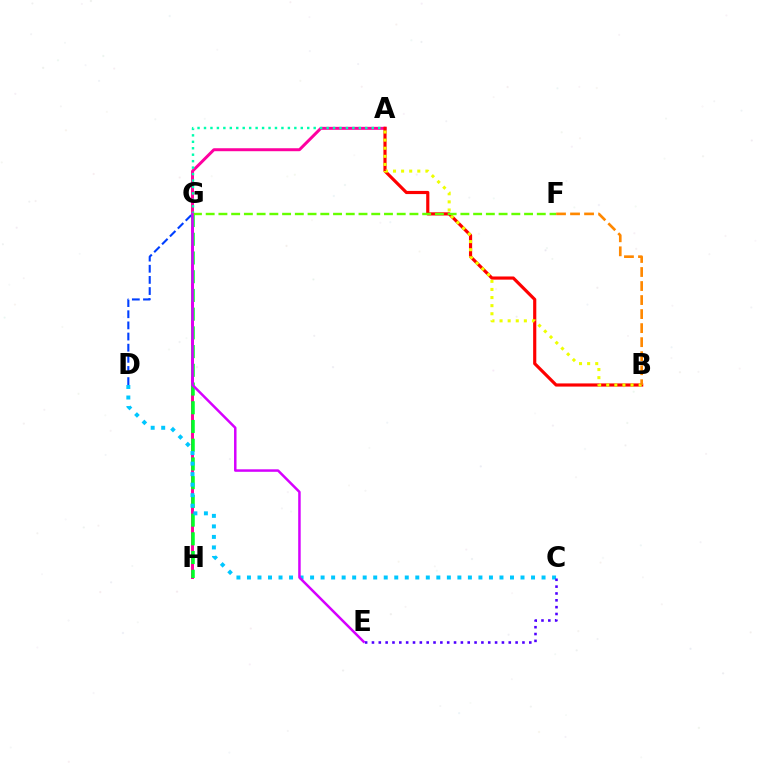{('A', 'H'): [{'color': '#ff00a0', 'line_style': 'solid', 'thickness': 2.14}], ('G', 'H'): [{'color': '#00ff27', 'line_style': 'dashed', 'thickness': 2.54}], ('C', 'D'): [{'color': '#00c7ff', 'line_style': 'dotted', 'thickness': 2.86}], ('A', 'G'): [{'color': '#00ffaf', 'line_style': 'dotted', 'thickness': 1.75}], ('A', 'B'): [{'color': '#ff0000', 'line_style': 'solid', 'thickness': 2.28}, {'color': '#eeff00', 'line_style': 'dotted', 'thickness': 2.2}], ('D', 'G'): [{'color': '#003fff', 'line_style': 'dashed', 'thickness': 1.51}], ('F', 'G'): [{'color': '#66ff00', 'line_style': 'dashed', 'thickness': 1.73}], ('E', 'G'): [{'color': '#d600ff', 'line_style': 'solid', 'thickness': 1.8}], ('C', 'E'): [{'color': '#4f00ff', 'line_style': 'dotted', 'thickness': 1.86}], ('B', 'F'): [{'color': '#ff8800', 'line_style': 'dashed', 'thickness': 1.91}]}